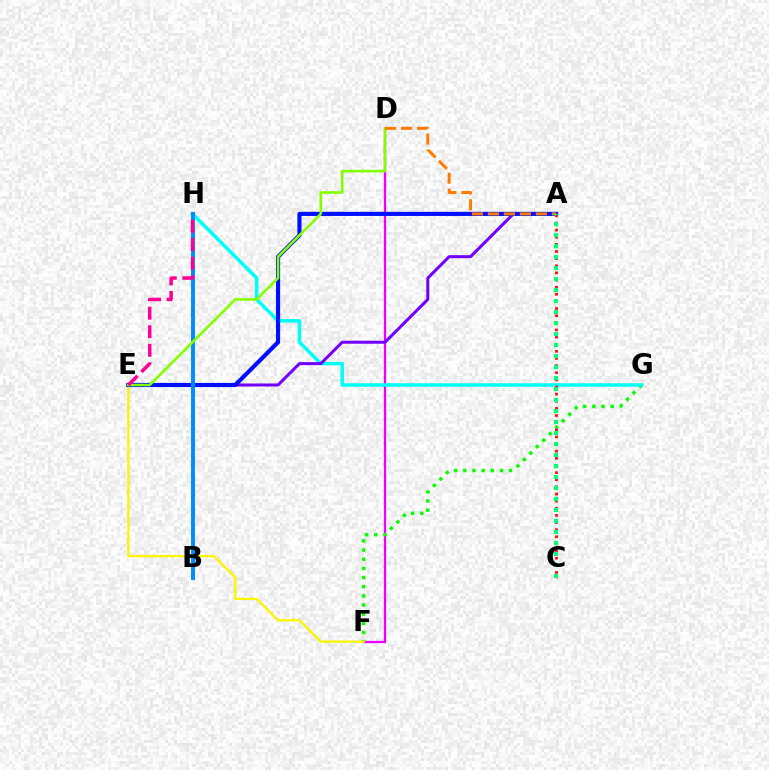{('D', 'F'): [{'color': '#ee00ff', 'line_style': 'solid', 'thickness': 1.63}], ('F', 'G'): [{'color': '#08ff00', 'line_style': 'dotted', 'thickness': 2.49}], ('E', 'F'): [{'color': '#fcf500', 'line_style': 'solid', 'thickness': 1.65}], ('G', 'H'): [{'color': '#00fff6', 'line_style': 'solid', 'thickness': 2.54}], ('A', 'E'): [{'color': '#7200ff', 'line_style': 'solid', 'thickness': 2.17}, {'color': '#0010ff', 'line_style': 'solid', 'thickness': 2.98}], ('B', 'H'): [{'color': '#008cff', 'line_style': 'solid', 'thickness': 2.82}], ('D', 'E'): [{'color': '#84ff00', 'line_style': 'solid', 'thickness': 1.87}], ('A', 'C'): [{'color': '#ff0000', 'line_style': 'dotted', 'thickness': 1.94}, {'color': '#00ff74', 'line_style': 'dotted', 'thickness': 2.99}], ('E', 'H'): [{'color': '#ff0094', 'line_style': 'dashed', 'thickness': 2.52}], ('A', 'D'): [{'color': '#ff7c00', 'line_style': 'dashed', 'thickness': 2.17}]}